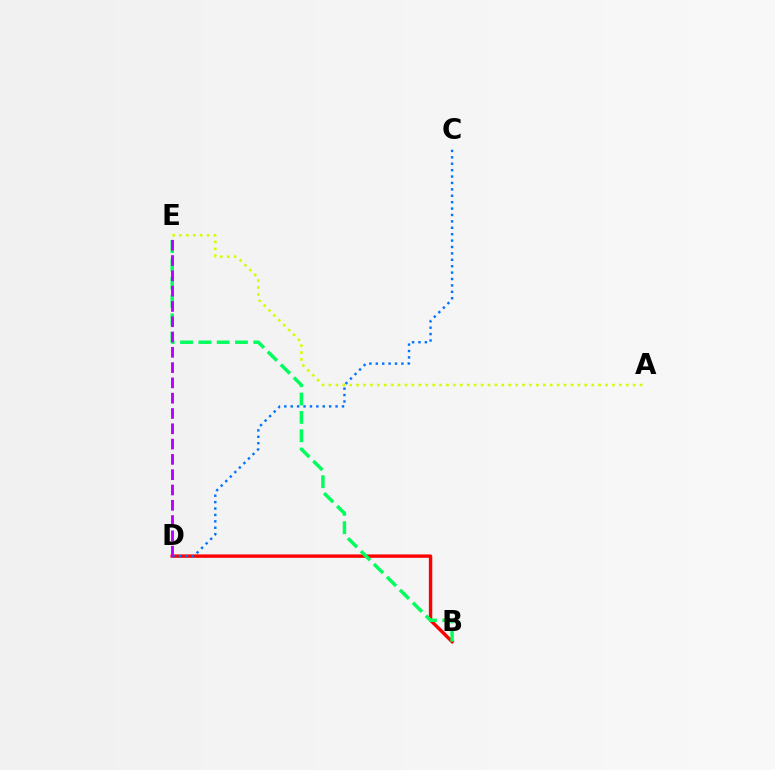{('B', 'D'): [{'color': '#ff0000', 'line_style': 'solid', 'thickness': 2.45}], ('C', 'D'): [{'color': '#0074ff', 'line_style': 'dotted', 'thickness': 1.74}], ('A', 'E'): [{'color': '#d1ff00', 'line_style': 'dotted', 'thickness': 1.88}], ('B', 'E'): [{'color': '#00ff5c', 'line_style': 'dashed', 'thickness': 2.49}], ('D', 'E'): [{'color': '#b900ff', 'line_style': 'dashed', 'thickness': 2.08}]}